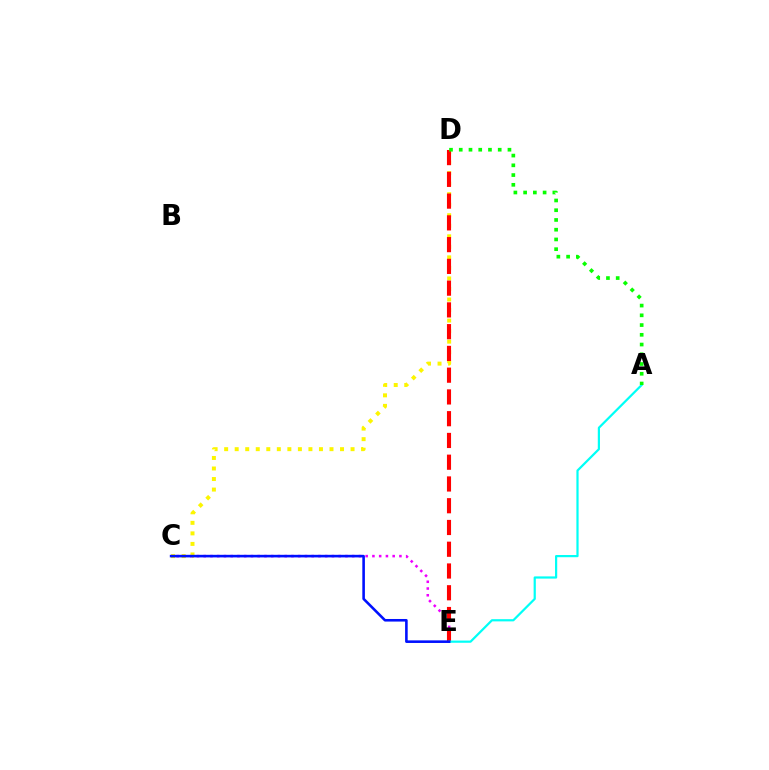{('C', 'E'): [{'color': '#ee00ff', 'line_style': 'dotted', 'thickness': 1.83}, {'color': '#0010ff', 'line_style': 'solid', 'thickness': 1.86}], ('C', 'D'): [{'color': '#fcf500', 'line_style': 'dotted', 'thickness': 2.86}], ('D', 'E'): [{'color': '#ff0000', 'line_style': 'dashed', 'thickness': 2.96}], ('A', 'E'): [{'color': '#00fff6', 'line_style': 'solid', 'thickness': 1.59}], ('A', 'D'): [{'color': '#08ff00', 'line_style': 'dotted', 'thickness': 2.65}]}